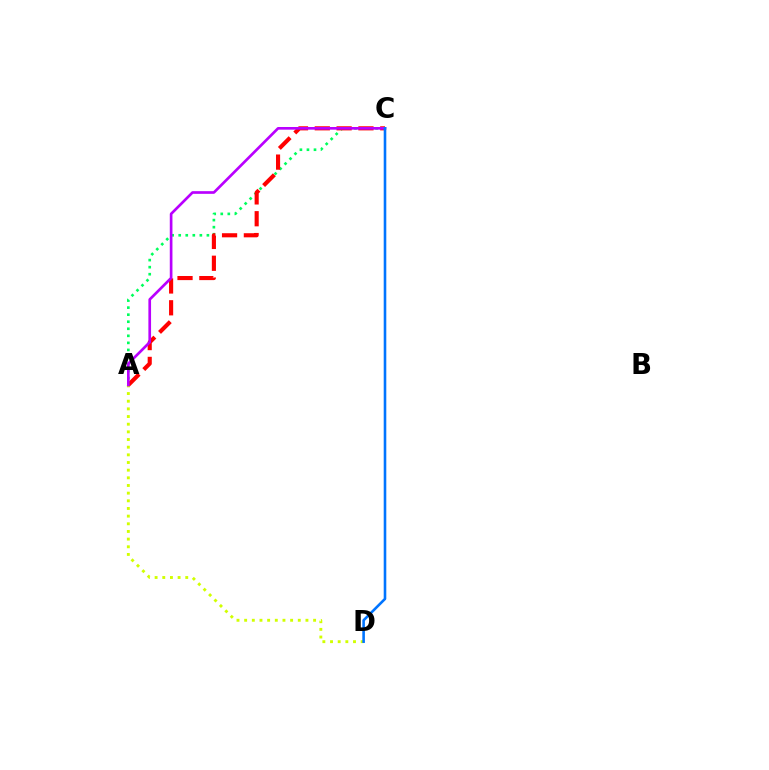{('A', 'C'): [{'color': '#00ff5c', 'line_style': 'dotted', 'thickness': 1.91}, {'color': '#ff0000', 'line_style': 'dashed', 'thickness': 2.97}, {'color': '#b900ff', 'line_style': 'solid', 'thickness': 1.92}], ('A', 'D'): [{'color': '#d1ff00', 'line_style': 'dotted', 'thickness': 2.08}], ('C', 'D'): [{'color': '#0074ff', 'line_style': 'solid', 'thickness': 1.87}]}